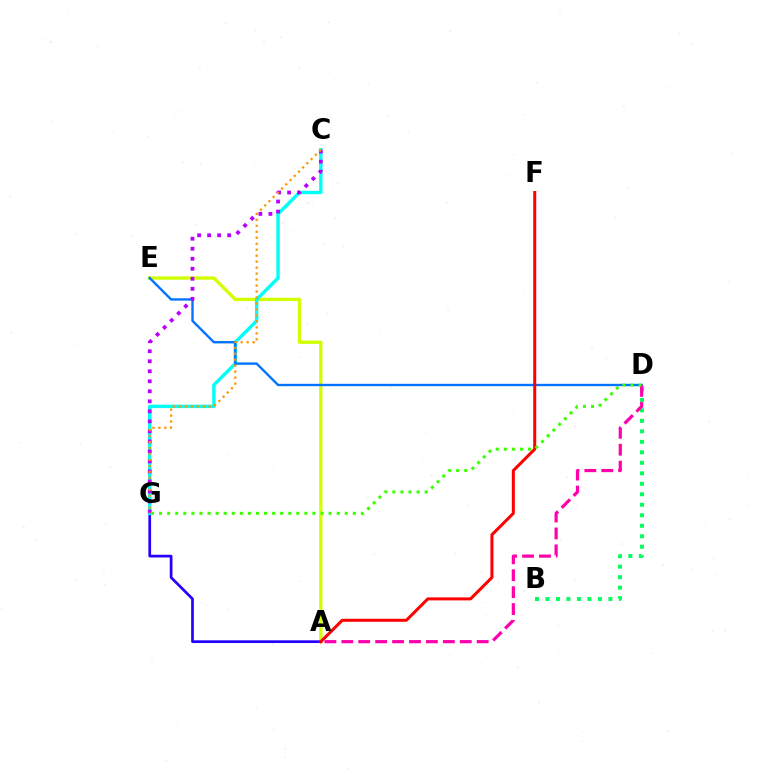{('A', 'E'): [{'color': '#d1ff00', 'line_style': 'solid', 'thickness': 2.41}], ('B', 'D'): [{'color': '#00ff5c', 'line_style': 'dotted', 'thickness': 2.85}], ('A', 'G'): [{'color': '#2500ff', 'line_style': 'solid', 'thickness': 1.95}], ('C', 'G'): [{'color': '#00fff6', 'line_style': 'solid', 'thickness': 2.45}, {'color': '#b900ff', 'line_style': 'dotted', 'thickness': 2.72}, {'color': '#ff9400', 'line_style': 'dotted', 'thickness': 1.62}], ('D', 'E'): [{'color': '#0074ff', 'line_style': 'solid', 'thickness': 1.71}], ('A', 'F'): [{'color': '#ff0000', 'line_style': 'solid', 'thickness': 2.18}], ('A', 'D'): [{'color': '#ff00ac', 'line_style': 'dashed', 'thickness': 2.3}], ('D', 'G'): [{'color': '#3dff00', 'line_style': 'dotted', 'thickness': 2.19}]}